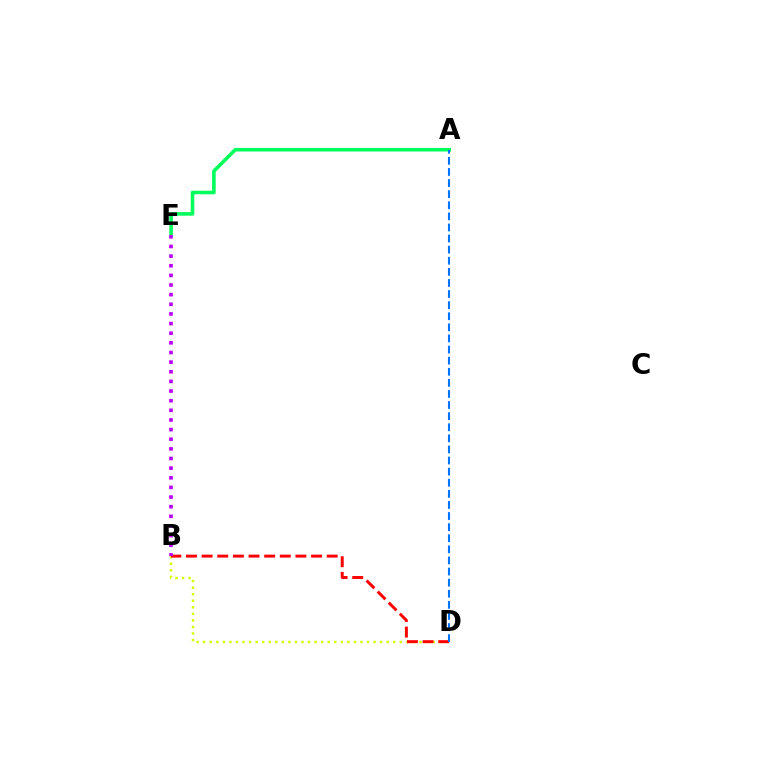{('B', 'D'): [{'color': '#d1ff00', 'line_style': 'dotted', 'thickness': 1.78}, {'color': '#ff0000', 'line_style': 'dashed', 'thickness': 2.12}], ('A', 'E'): [{'color': '#00ff5c', 'line_style': 'solid', 'thickness': 2.58}], ('A', 'D'): [{'color': '#0074ff', 'line_style': 'dashed', 'thickness': 1.51}], ('B', 'E'): [{'color': '#b900ff', 'line_style': 'dotted', 'thickness': 2.62}]}